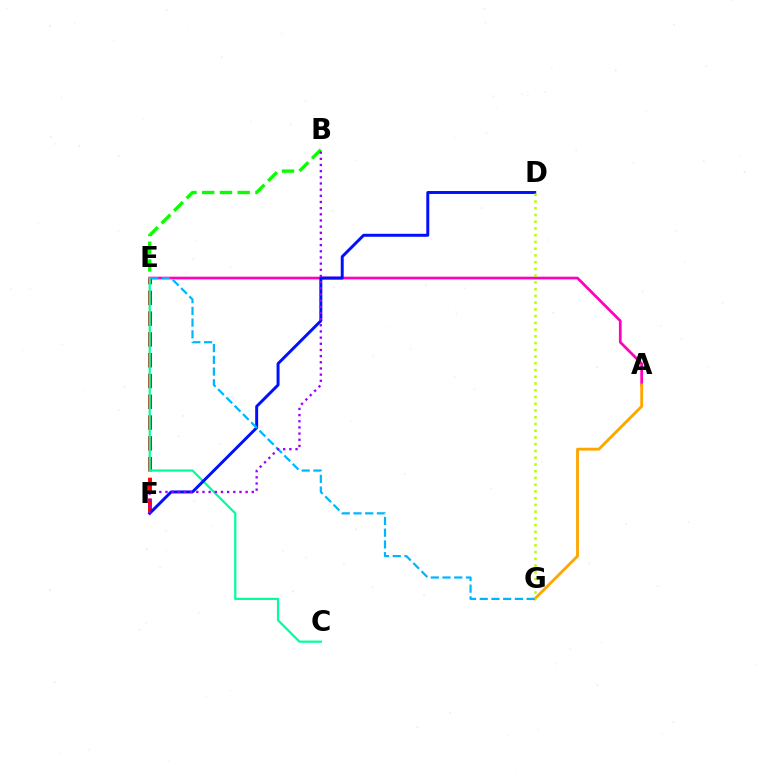{('A', 'E'): [{'color': '#ff00bd', 'line_style': 'solid', 'thickness': 1.96}], ('E', 'F'): [{'color': '#ff0000', 'line_style': 'dashed', 'thickness': 2.82}], ('A', 'G'): [{'color': '#ffa500', 'line_style': 'solid', 'thickness': 2.04}], ('C', 'E'): [{'color': '#00ff9d', 'line_style': 'solid', 'thickness': 1.61}], ('B', 'E'): [{'color': '#08ff00', 'line_style': 'dashed', 'thickness': 2.41}], ('D', 'F'): [{'color': '#0010ff', 'line_style': 'solid', 'thickness': 2.13}], ('D', 'G'): [{'color': '#b3ff00', 'line_style': 'dotted', 'thickness': 1.83}], ('E', 'G'): [{'color': '#00b5ff', 'line_style': 'dashed', 'thickness': 1.59}], ('B', 'F'): [{'color': '#9b00ff', 'line_style': 'dotted', 'thickness': 1.68}]}